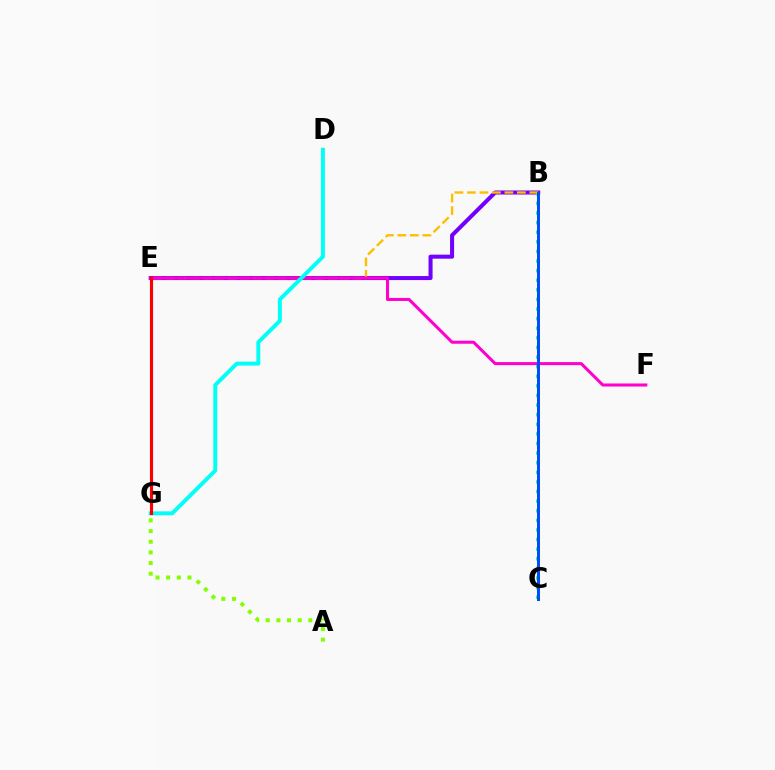{('B', 'E'): [{'color': '#7200ff', 'line_style': 'solid', 'thickness': 2.9}, {'color': '#ffbd00', 'line_style': 'dashed', 'thickness': 1.7}], ('A', 'G'): [{'color': '#84ff00', 'line_style': 'dotted', 'thickness': 2.89}], ('B', 'C'): [{'color': '#00ff39', 'line_style': 'dotted', 'thickness': 2.61}, {'color': '#004bff', 'line_style': 'solid', 'thickness': 2.13}], ('E', 'F'): [{'color': '#ff00cf', 'line_style': 'solid', 'thickness': 2.19}], ('D', 'G'): [{'color': '#00fff6', 'line_style': 'solid', 'thickness': 2.83}], ('E', 'G'): [{'color': '#ff0000', 'line_style': 'solid', 'thickness': 2.25}]}